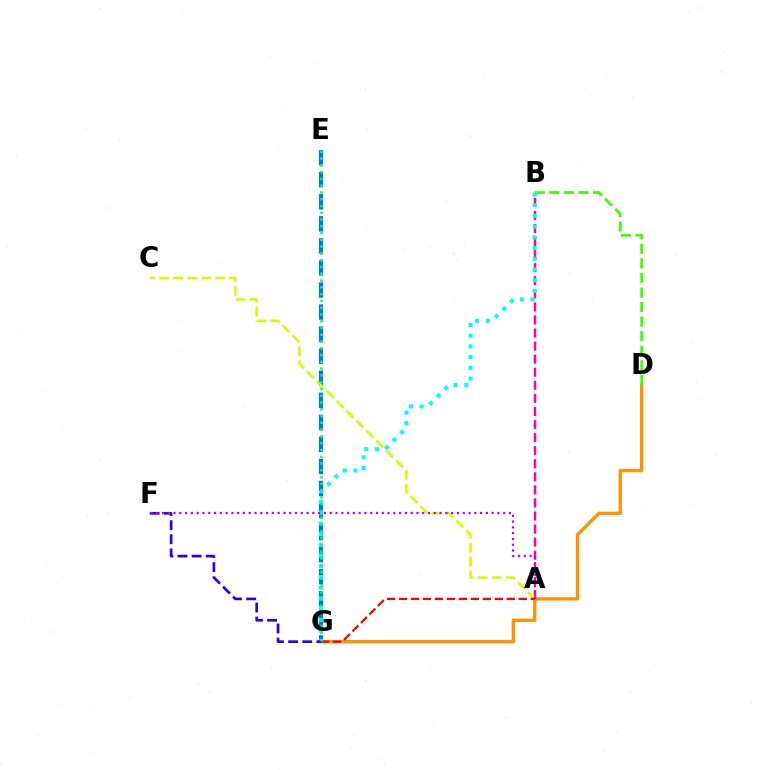{('E', 'G'): [{'color': '#0074ff', 'line_style': 'dashed', 'thickness': 3.0}, {'color': '#00ff5c', 'line_style': 'dotted', 'thickness': 1.84}], ('D', 'G'): [{'color': '#ff9400', 'line_style': 'solid', 'thickness': 2.4}], ('A', 'B'): [{'color': '#ff00ac', 'line_style': 'dashed', 'thickness': 1.78}], ('B', 'D'): [{'color': '#3dff00', 'line_style': 'dashed', 'thickness': 1.98}], ('A', 'C'): [{'color': '#d1ff00', 'line_style': 'dashed', 'thickness': 1.9}], ('A', 'G'): [{'color': '#ff0000', 'line_style': 'dashed', 'thickness': 1.63}], ('B', 'G'): [{'color': '#00fff6', 'line_style': 'dotted', 'thickness': 2.91}], ('F', 'G'): [{'color': '#2500ff', 'line_style': 'dashed', 'thickness': 1.92}], ('A', 'F'): [{'color': '#b900ff', 'line_style': 'dotted', 'thickness': 1.57}]}